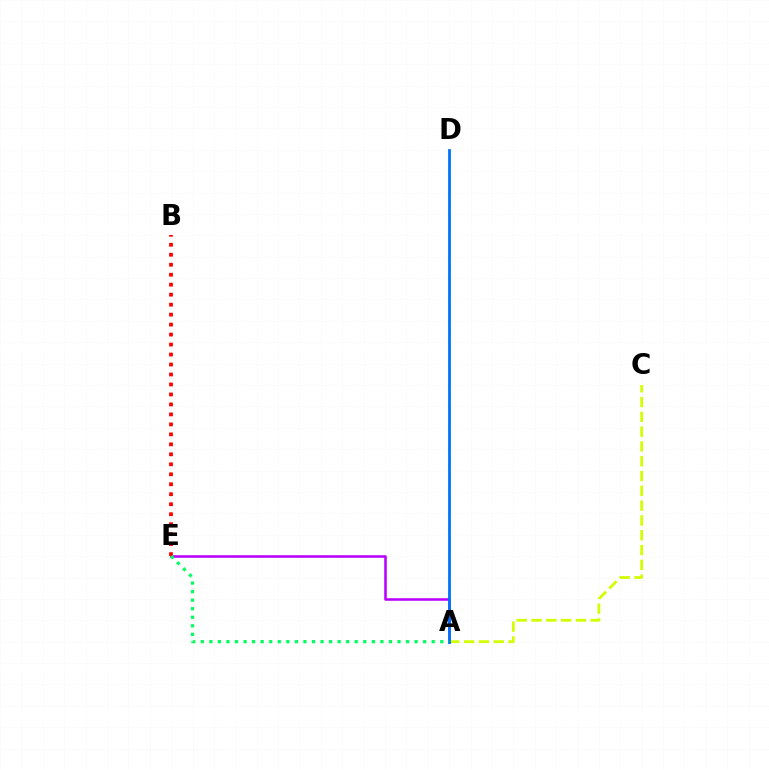{('A', 'E'): [{'color': '#b900ff', 'line_style': 'solid', 'thickness': 1.84}, {'color': '#00ff5c', 'line_style': 'dotted', 'thickness': 2.32}], ('A', 'C'): [{'color': '#d1ff00', 'line_style': 'dashed', 'thickness': 2.01}], ('A', 'D'): [{'color': '#0074ff', 'line_style': 'solid', 'thickness': 2.01}], ('B', 'E'): [{'color': '#ff0000', 'line_style': 'dotted', 'thickness': 2.71}]}